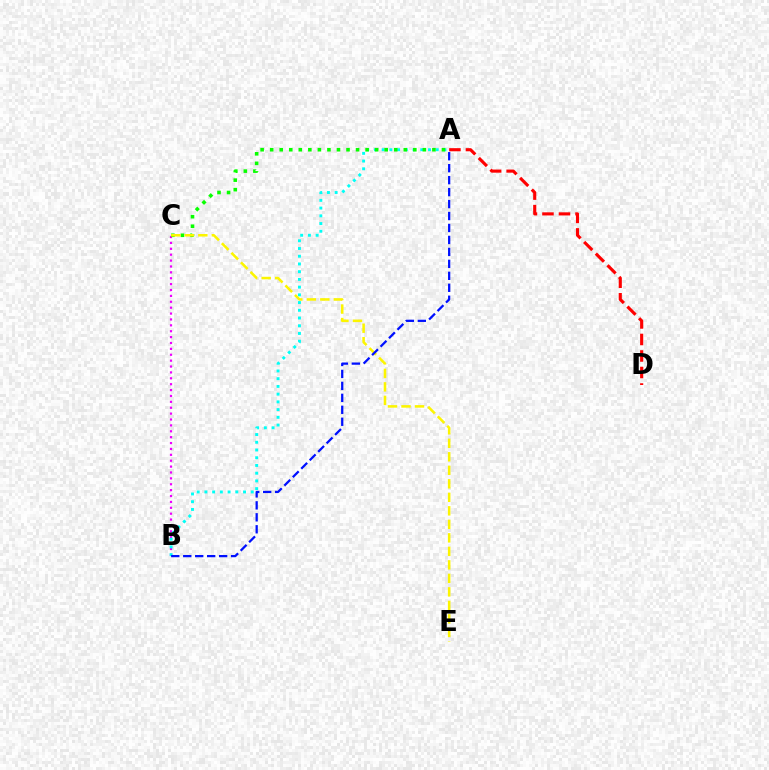{('B', 'C'): [{'color': '#ee00ff', 'line_style': 'dotted', 'thickness': 1.6}], ('A', 'B'): [{'color': '#00fff6', 'line_style': 'dotted', 'thickness': 2.1}, {'color': '#0010ff', 'line_style': 'dashed', 'thickness': 1.62}], ('A', 'C'): [{'color': '#08ff00', 'line_style': 'dotted', 'thickness': 2.59}], ('A', 'D'): [{'color': '#ff0000', 'line_style': 'dashed', 'thickness': 2.24}], ('C', 'E'): [{'color': '#fcf500', 'line_style': 'dashed', 'thickness': 1.83}]}